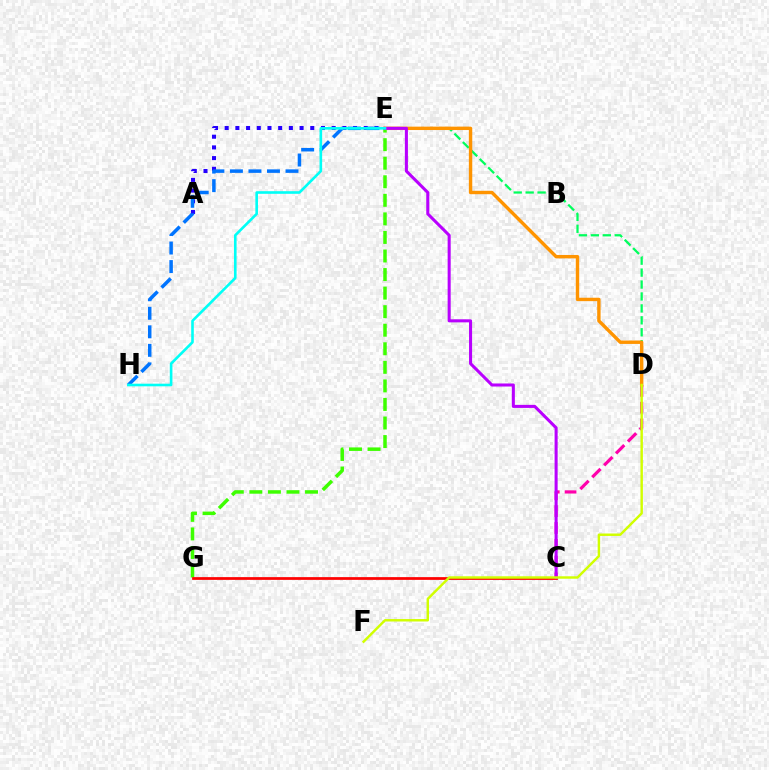{('E', 'G'): [{'color': '#3dff00', 'line_style': 'dashed', 'thickness': 2.52}], ('D', 'E'): [{'color': '#00ff5c', 'line_style': 'dashed', 'thickness': 1.62}, {'color': '#ff9400', 'line_style': 'solid', 'thickness': 2.45}], ('A', 'E'): [{'color': '#2500ff', 'line_style': 'dotted', 'thickness': 2.91}], ('C', 'D'): [{'color': '#ff00ac', 'line_style': 'dashed', 'thickness': 2.29}], ('E', 'H'): [{'color': '#0074ff', 'line_style': 'dashed', 'thickness': 2.52}, {'color': '#00fff6', 'line_style': 'solid', 'thickness': 1.89}], ('C', 'G'): [{'color': '#ff0000', 'line_style': 'solid', 'thickness': 1.97}], ('C', 'E'): [{'color': '#b900ff', 'line_style': 'solid', 'thickness': 2.2}], ('D', 'F'): [{'color': '#d1ff00', 'line_style': 'solid', 'thickness': 1.76}]}